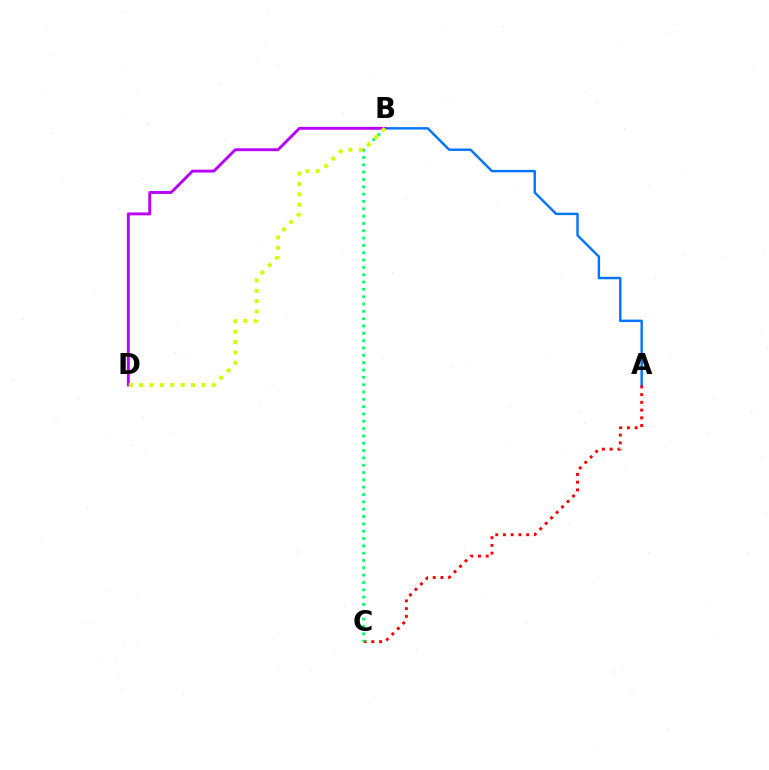{('A', 'B'): [{'color': '#0074ff', 'line_style': 'solid', 'thickness': 1.74}], ('A', 'C'): [{'color': '#ff0000', 'line_style': 'dotted', 'thickness': 2.1}], ('B', 'D'): [{'color': '#b900ff', 'line_style': 'solid', 'thickness': 2.08}, {'color': '#d1ff00', 'line_style': 'dotted', 'thickness': 2.82}], ('B', 'C'): [{'color': '#00ff5c', 'line_style': 'dotted', 'thickness': 1.99}]}